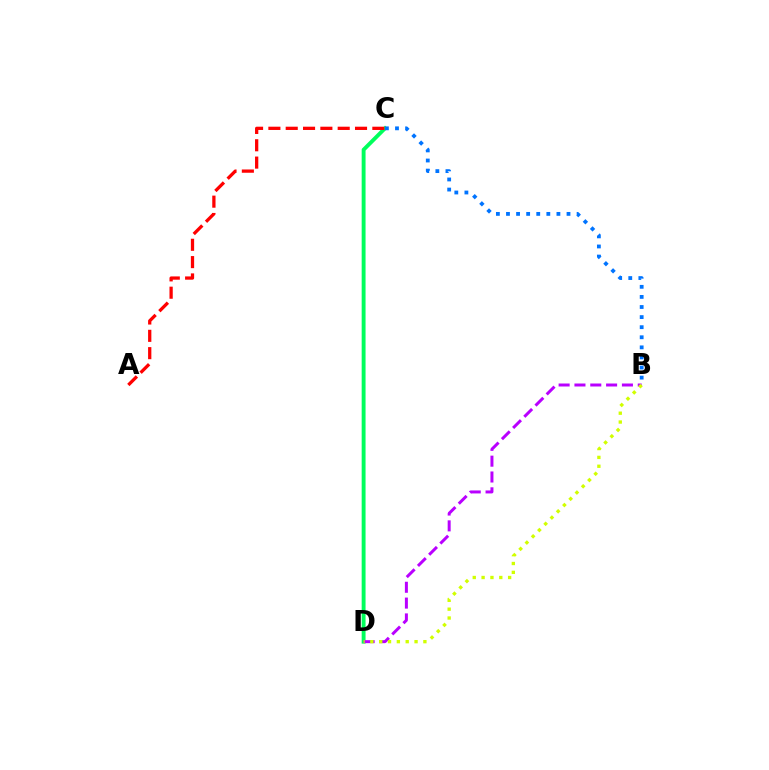{('C', 'D'): [{'color': '#00ff5c', 'line_style': 'solid', 'thickness': 2.8}], ('B', 'D'): [{'color': '#b900ff', 'line_style': 'dashed', 'thickness': 2.15}, {'color': '#d1ff00', 'line_style': 'dotted', 'thickness': 2.4}], ('B', 'C'): [{'color': '#0074ff', 'line_style': 'dotted', 'thickness': 2.74}], ('A', 'C'): [{'color': '#ff0000', 'line_style': 'dashed', 'thickness': 2.35}]}